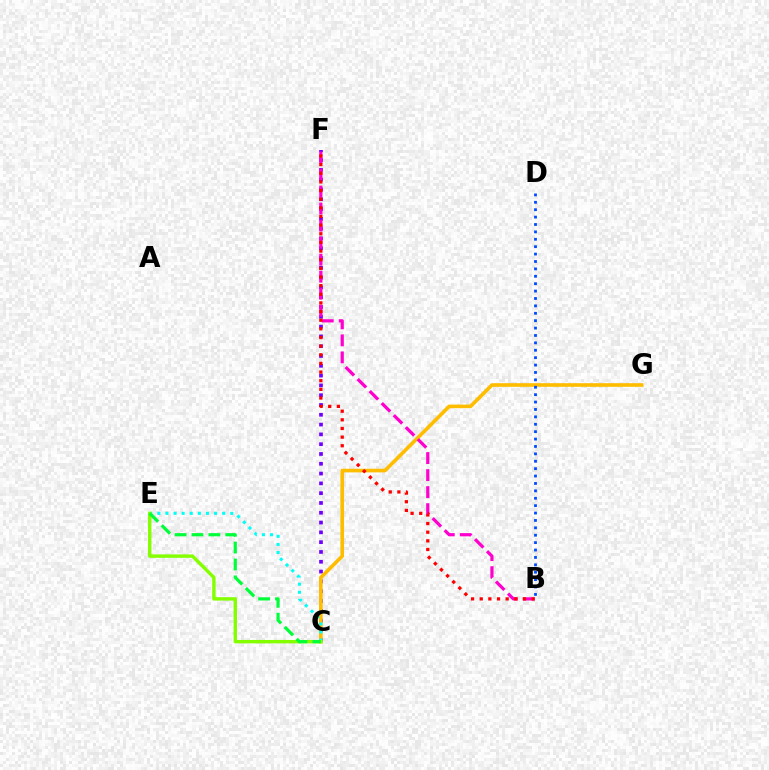{('C', 'F'): [{'color': '#7200ff', 'line_style': 'dotted', 'thickness': 2.66}], ('C', 'G'): [{'color': '#ffbd00', 'line_style': 'solid', 'thickness': 2.61}], ('C', 'E'): [{'color': '#00fff6', 'line_style': 'dotted', 'thickness': 2.2}, {'color': '#84ff00', 'line_style': 'solid', 'thickness': 2.46}, {'color': '#00ff39', 'line_style': 'dashed', 'thickness': 2.3}], ('B', 'F'): [{'color': '#ff00cf', 'line_style': 'dashed', 'thickness': 2.31}, {'color': '#ff0000', 'line_style': 'dotted', 'thickness': 2.35}], ('B', 'D'): [{'color': '#004bff', 'line_style': 'dotted', 'thickness': 2.01}]}